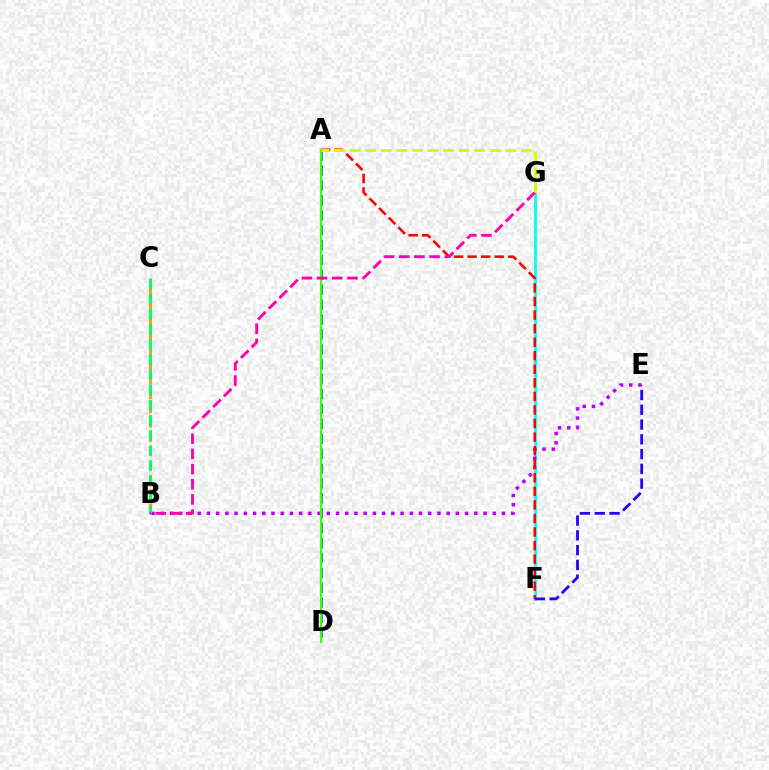{('F', 'G'): [{'color': '#00fff6', 'line_style': 'solid', 'thickness': 2.01}], ('A', 'D'): [{'color': '#0074ff', 'line_style': 'dashed', 'thickness': 2.02}, {'color': '#3dff00', 'line_style': 'solid', 'thickness': 1.59}], ('B', 'C'): [{'color': '#ff9400', 'line_style': 'dashed', 'thickness': 1.94}, {'color': '#00ff5c', 'line_style': 'dashed', 'thickness': 2.06}], ('B', 'E'): [{'color': '#b900ff', 'line_style': 'dotted', 'thickness': 2.51}], ('A', 'F'): [{'color': '#ff0000', 'line_style': 'dashed', 'thickness': 1.84}], ('A', 'G'): [{'color': '#d1ff00', 'line_style': 'dashed', 'thickness': 2.11}], ('B', 'G'): [{'color': '#ff00ac', 'line_style': 'dashed', 'thickness': 2.06}], ('E', 'F'): [{'color': '#2500ff', 'line_style': 'dashed', 'thickness': 2.01}]}